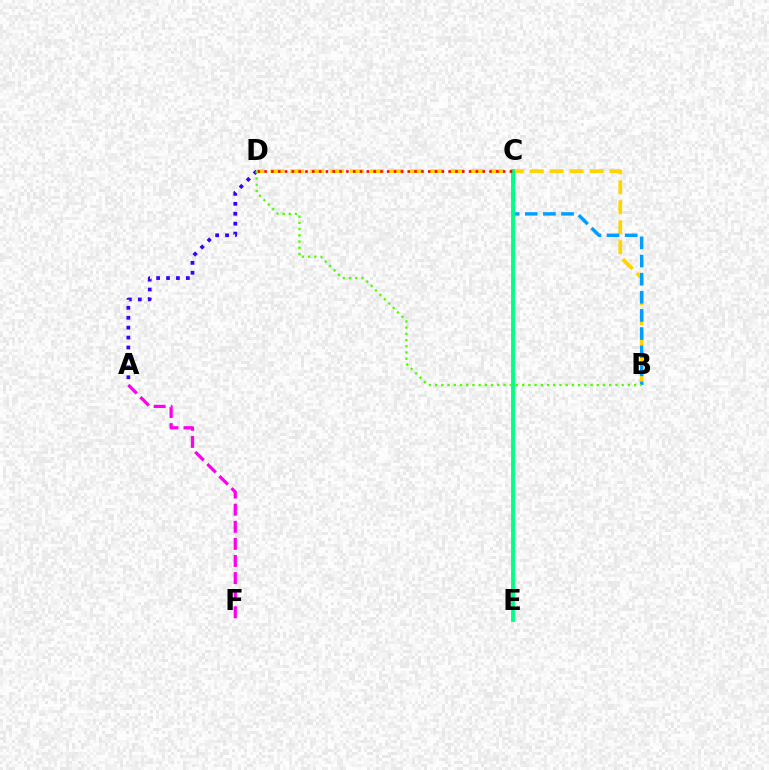{('A', 'D'): [{'color': '#3700ff', 'line_style': 'dotted', 'thickness': 2.7}], ('B', 'D'): [{'color': '#ffd500', 'line_style': 'dashed', 'thickness': 2.71}, {'color': '#4fff00', 'line_style': 'dotted', 'thickness': 1.69}], ('B', 'C'): [{'color': '#009eff', 'line_style': 'dashed', 'thickness': 2.46}], ('A', 'F'): [{'color': '#ff00ed', 'line_style': 'dashed', 'thickness': 2.32}], ('C', 'E'): [{'color': '#00ff86', 'line_style': 'solid', 'thickness': 2.77}], ('C', 'D'): [{'color': '#ff0000', 'line_style': 'dotted', 'thickness': 1.85}]}